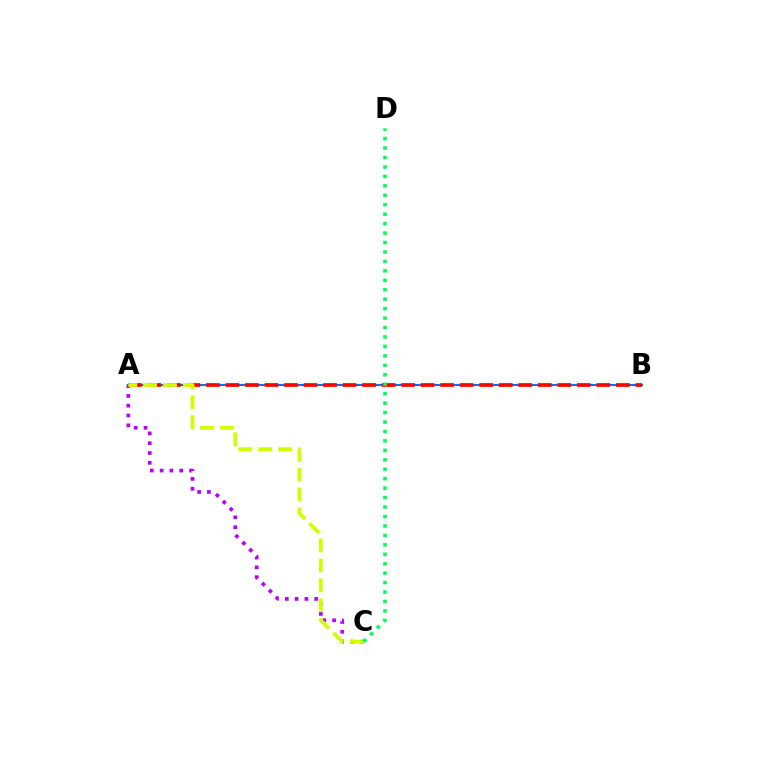{('A', 'C'): [{'color': '#b900ff', 'line_style': 'dotted', 'thickness': 2.67}, {'color': '#d1ff00', 'line_style': 'dashed', 'thickness': 2.71}], ('A', 'B'): [{'color': '#0074ff', 'line_style': 'solid', 'thickness': 1.56}, {'color': '#ff0000', 'line_style': 'dashed', 'thickness': 2.65}], ('C', 'D'): [{'color': '#00ff5c', 'line_style': 'dotted', 'thickness': 2.57}]}